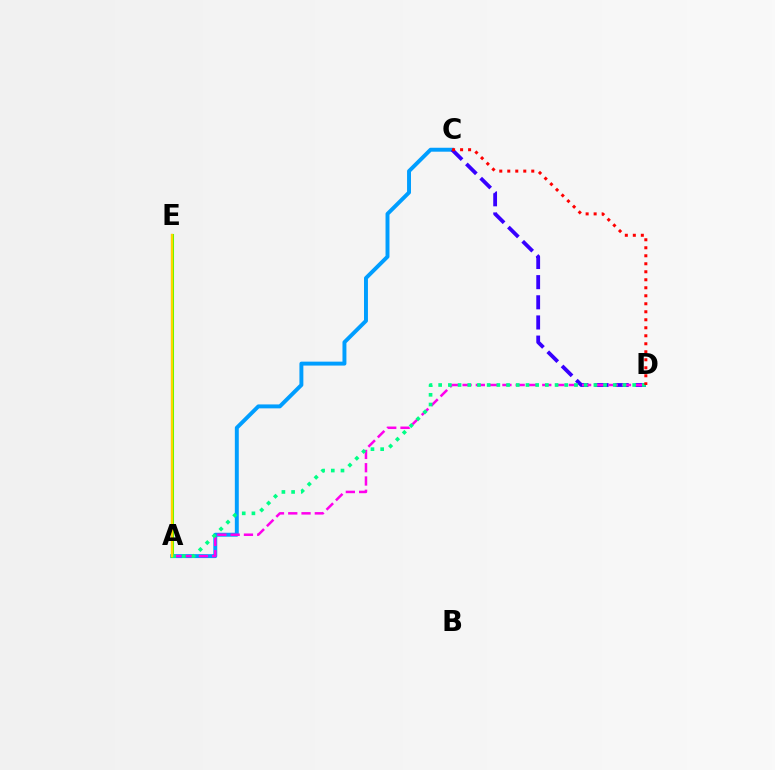{('A', 'C'): [{'color': '#009eff', 'line_style': 'solid', 'thickness': 2.83}], ('A', 'E'): [{'color': '#4fff00', 'line_style': 'solid', 'thickness': 2.2}, {'color': '#ffd500', 'line_style': 'solid', 'thickness': 1.69}], ('C', 'D'): [{'color': '#3700ff', 'line_style': 'dashed', 'thickness': 2.74}, {'color': '#ff0000', 'line_style': 'dotted', 'thickness': 2.17}], ('A', 'D'): [{'color': '#ff00ed', 'line_style': 'dashed', 'thickness': 1.8}, {'color': '#00ff86', 'line_style': 'dotted', 'thickness': 2.64}]}